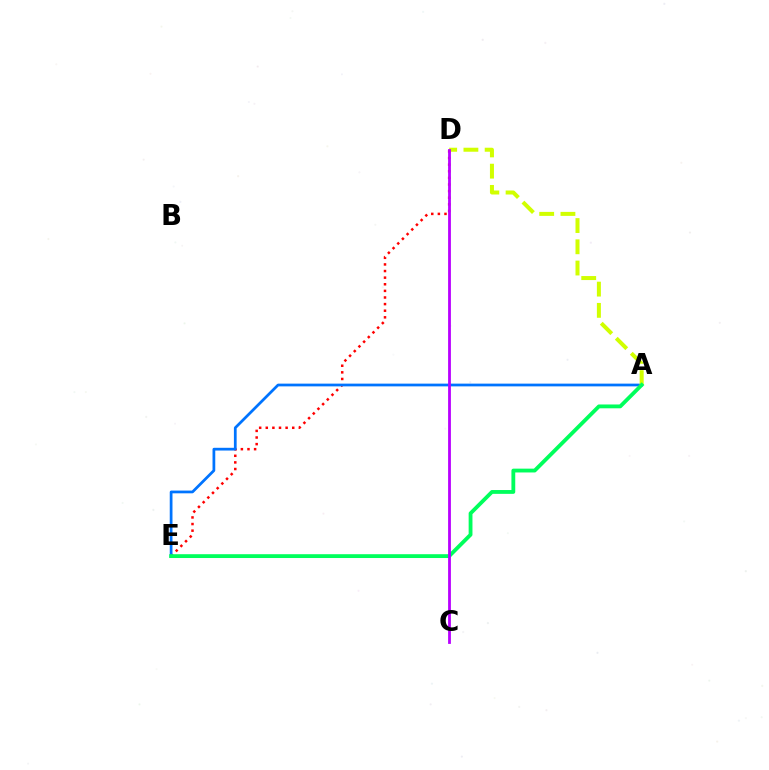{('D', 'E'): [{'color': '#ff0000', 'line_style': 'dotted', 'thickness': 1.8}], ('A', 'E'): [{'color': '#0074ff', 'line_style': 'solid', 'thickness': 1.97}, {'color': '#00ff5c', 'line_style': 'solid', 'thickness': 2.75}], ('A', 'D'): [{'color': '#d1ff00', 'line_style': 'dashed', 'thickness': 2.89}], ('C', 'D'): [{'color': '#b900ff', 'line_style': 'solid', 'thickness': 2.02}]}